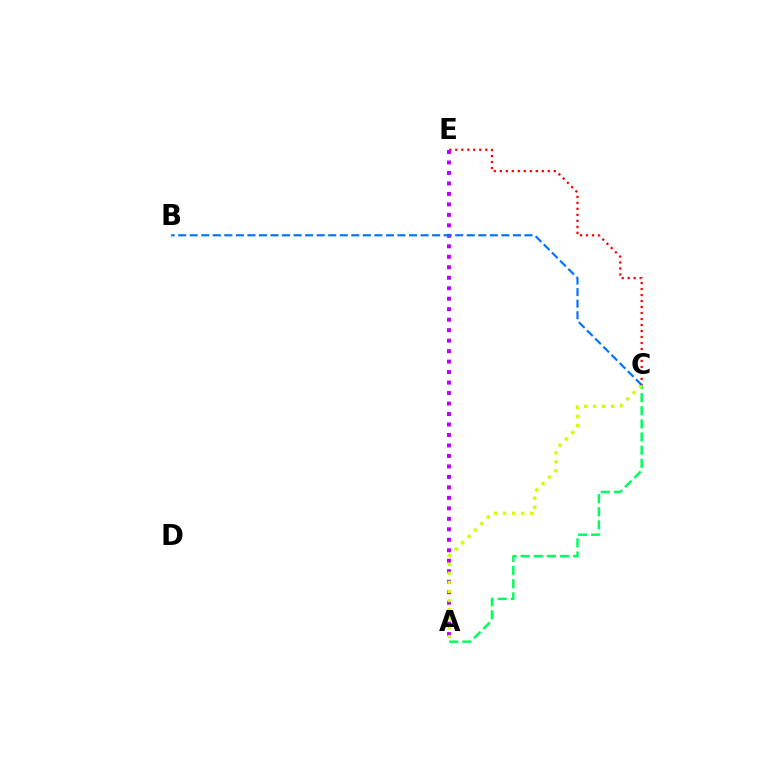{('C', 'E'): [{'color': '#ff0000', 'line_style': 'dotted', 'thickness': 1.63}], ('A', 'E'): [{'color': '#b900ff', 'line_style': 'dotted', 'thickness': 2.85}], ('A', 'C'): [{'color': '#00ff5c', 'line_style': 'dashed', 'thickness': 1.78}, {'color': '#d1ff00', 'line_style': 'dotted', 'thickness': 2.46}], ('B', 'C'): [{'color': '#0074ff', 'line_style': 'dashed', 'thickness': 1.57}]}